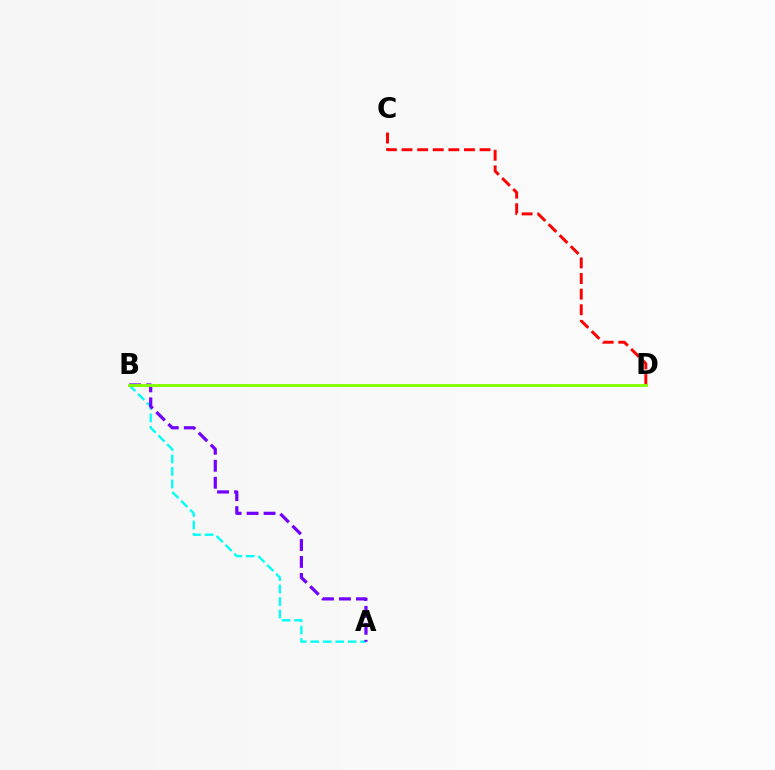{('C', 'D'): [{'color': '#ff0000', 'line_style': 'dashed', 'thickness': 2.12}], ('A', 'B'): [{'color': '#00fff6', 'line_style': 'dashed', 'thickness': 1.7}, {'color': '#7200ff', 'line_style': 'dashed', 'thickness': 2.31}], ('B', 'D'): [{'color': '#84ff00', 'line_style': 'solid', 'thickness': 2.06}]}